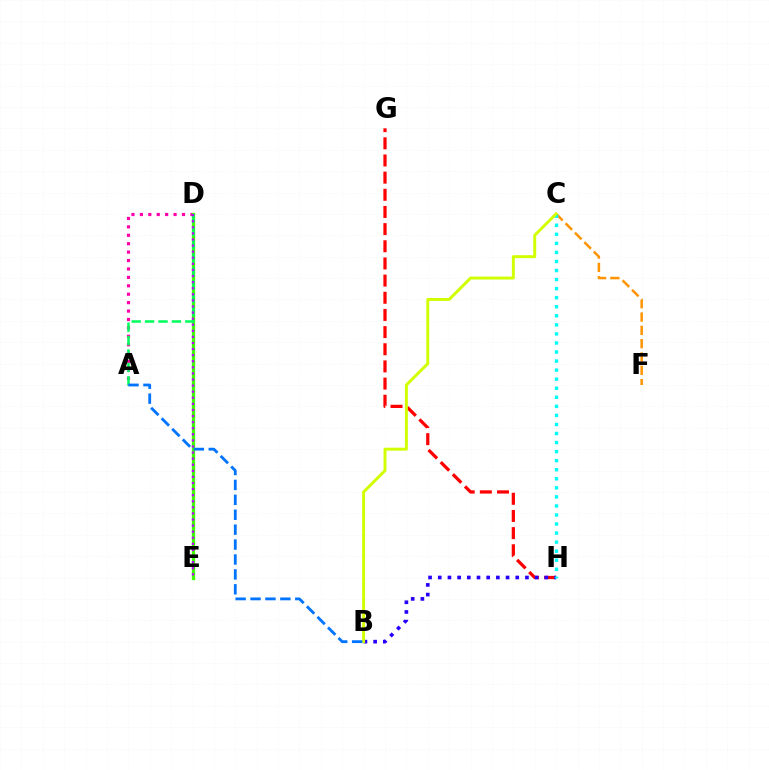{('G', 'H'): [{'color': '#ff0000', 'line_style': 'dashed', 'thickness': 2.33}], ('B', 'H'): [{'color': '#2500ff', 'line_style': 'dotted', 'thickness': 2.63}], ('A', 'D'): [{'color': '#ff00ac', 'line_style': 'dotted', 'thickness': 2.29}, {'color': '#00ff5c', 'line_style': 'dashed', 'thickness': 1.82}], ('D', 'E'): [{'color': '#3dff00', 'line_style': 'solid', 'thickness': 2.38}, {'color': '#b900ff', 'line_style': 'dotted', 'thickness': 1.65}], ('C', 'F'): [{'color': '#ff9400', 'line_style': 'dashed', 'thickness': 1.81}], ('C', 'H'): [{'color': '#00fff6', 'line_style': 'dotted', 'thickness': 2.46}], ('B', 'C'): [{'color': '#d1ff00', 'line_style': 'solid', 'thickness': 2.12}], ('A', 'B'): [{'color': '#0074ff', 'line_style': 'dashed', 'thickness': 2.03}]}